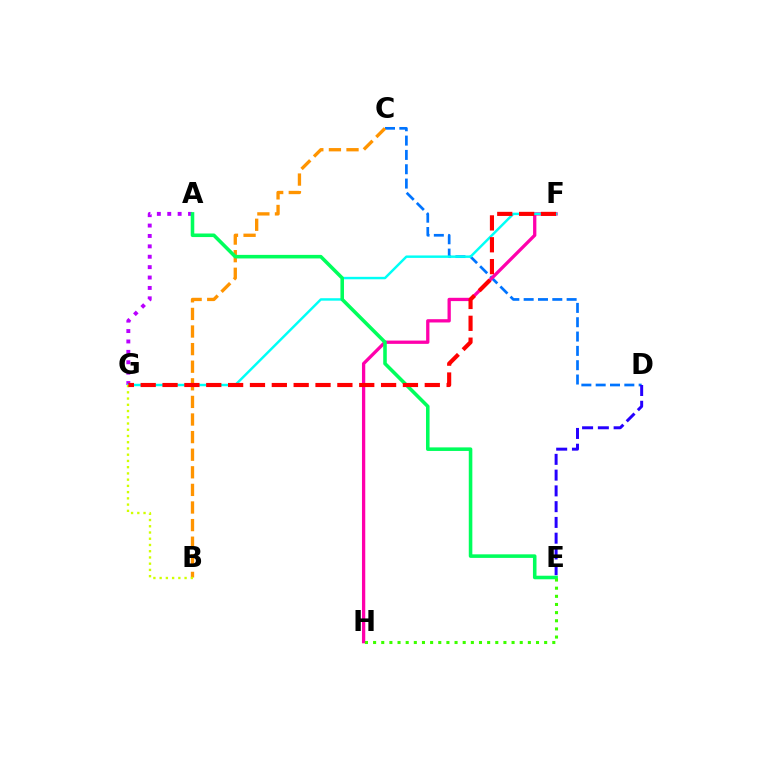{('C', 'D'): [{'color': '#0074ff', 'line_style': 'dashed', 'thickness': 1.95}], ('F', 'H'): [{'color': '#ff00ac', 'line_style': 'solid', 'thickness': 2.37}], ('A', 'G'): [{'color': '#b900ff', 'line_style': 'dotted', 'thickness': 2.82}], ('D', 'E'): [{'color': '#2500ff', 'line_style': 'dashed', 'thickness': 2.14}], ('B', 'C'): [{'color': '#ff9400', 'line_style': 'dashed', 'thickness': 2.39}], ('F', 'G'): [{'color': '#00fff6', 'line_style': 'solid', 'thickness': 1.76}, {'color': '#ff0000', 'line_style': 'dashed', 'thickness': 2.97}], ('B', 'G'): [{'color': '#d1ff00', 'line_style': 'dotted', 'thickness': 1.69}], ('A', 'E'): [{'color': '#00ff5c', 'line_style': 'solid', 'thickness': 2.57}], ('E', 'H'): [{'color': '#3dff00', 'line_style': 'dotted', 'thickness': 2.21}]}